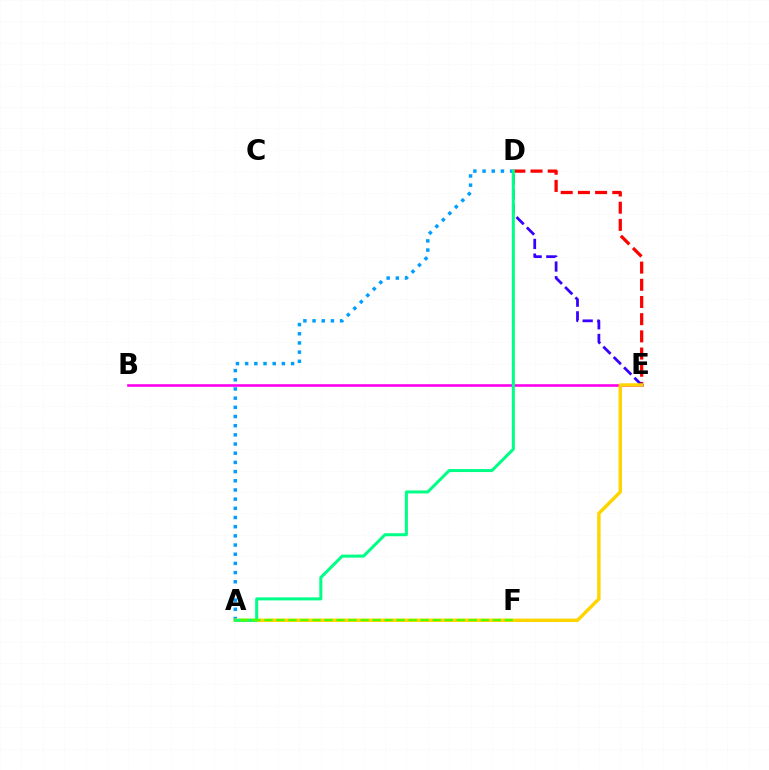{('B', 'E'): [{'color': '#ff00ed', 'line_style': 'solid', 'thickness': 1.88}], ('D', 'E'): [{'color': '#ff0000', 'line_style': 'dashed', 'thickness': 2.34}, {'color': '#3700ff', 'line_style': 'dashed', 'thickness': 1.99}], ('A', 'D'): [{'color': '#009eff', 'line_style': 'dotted', 'thickness': 2.49}, {'color': '#00ff86', 'line_style': 'solid', 'thickness': 2.18}], ('A', 'E'): [{'color': '#ffd500', 'line_style': 'solid', 'thickness': 2.47}], ('A', 'F'): [{'color': '#4fff00', 'line_style': 'dashed', 'thickness': 1.63}]}